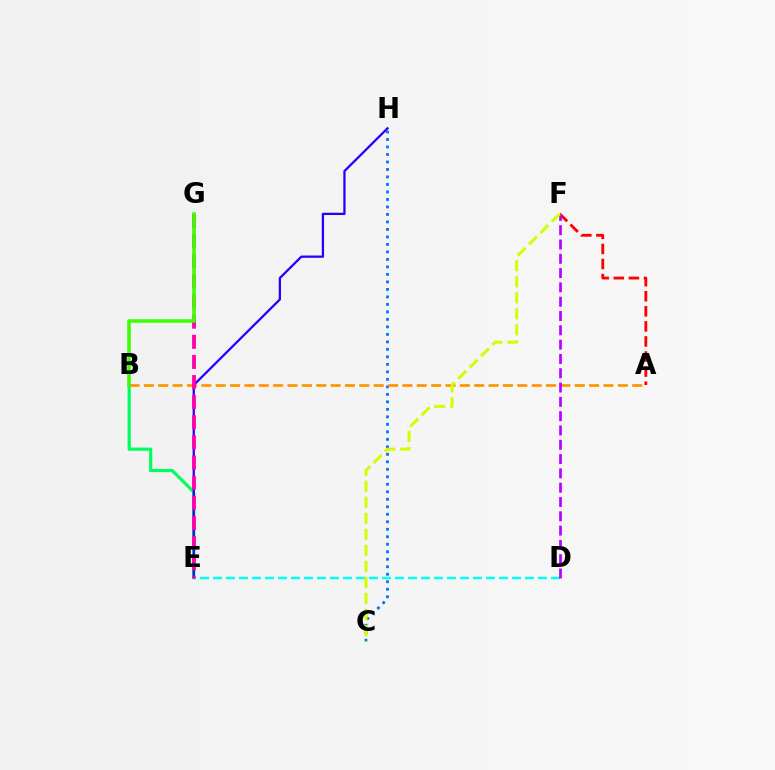{('D', 'E'): [{'color': '#00fff6', 'line_style': 'dashed', 'thickness': 1.77}], ('C', 'H'): [{'color': '#0074ff', 'line_style': 'dotted', 'thickness': 2.04}], ('B', 'E'): [{'color': '#00ff5c', 'line_style': 'solid', 'thickness': 2.3}], ('E', 'H'): [{'color': '#2500ff', 'line_style': 'solid', 'thickness': 1.64}], ('A', 'B'): [{'color': '#ff9400', 'line_style': 'dashed', 'thickness': 1.95}], ('A', 'F'): [{'color': '#ff0000', 'line_style': 'dashed', 'thickness': 2.05}], ('E', 'G'): [{'color': '#ff00ac', 'line_style': 'dashed', 'thickness': 2.73}], ('B', 'G'): [{'color': '#3dff00', 'line_style': 'solid', 'thickness': 2.56}], ('D', 'F'): [{'color': '#b900ff', 'line_style': 'dashed', 'thickness': 1.94}], ('C', 'F'): [{'color': '#d1ff00', 'line_style': 'dashed', 'thickness': 2.18}]}